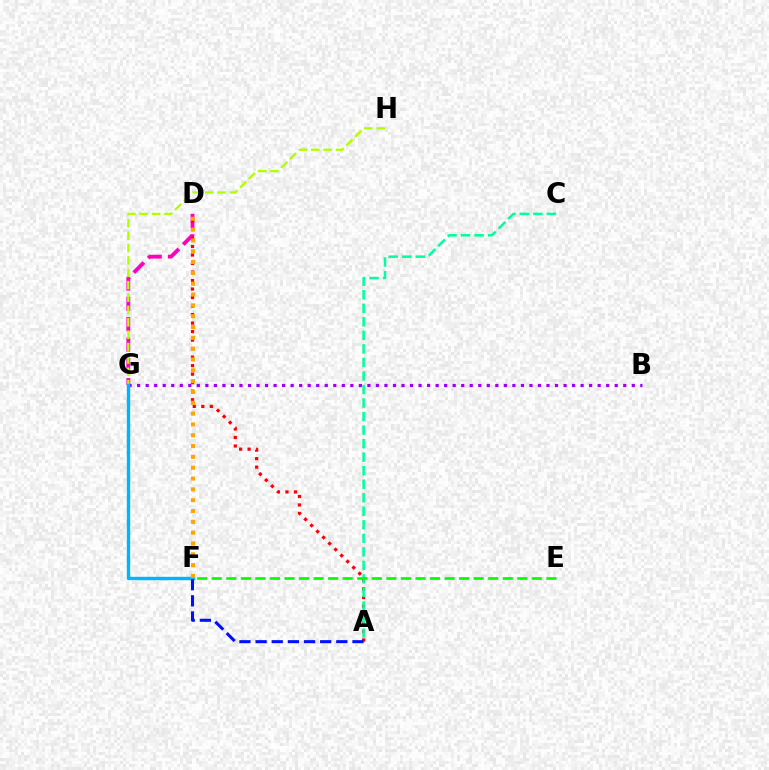{('B', 'G'): [{'color': '#9b00ff', 'line_style': 'dotted', 'thickness': 2.32}], ('D', 'G'): [{'color': '#ff00bd', 'line_style': 'dashed', 'thickness': 2.76}], ('A', 'D'): [{'color': '#ff0000', 'line_style': 'dotted', 'thickness': 2.31}], ('G', 'H'): [{'color': '#b3ff00', 'line_style': 'dashed', 'thickness': 1.68}], ('A', 'C'): [{'color': '#00ff9d', 'line_style': 'dashed', 'thickness': 1.84}], ('F', 'G'): [{'color': '#00b5ff', 'line_style': 'solid', 'thickness': 2.43}], ('E', 'F'): [{'color': '#08ff00', 'line_style': 'dashed', 'thickness': 1.98}], ('D', 'F'): [{'color': '#ffa500', 'line_style': 'dotted', 'thickness': 2.94}], ('A', 'F'): [{'color': '#0010ff', 'line_style': 'dashed', 'thickness': 2.19}]}